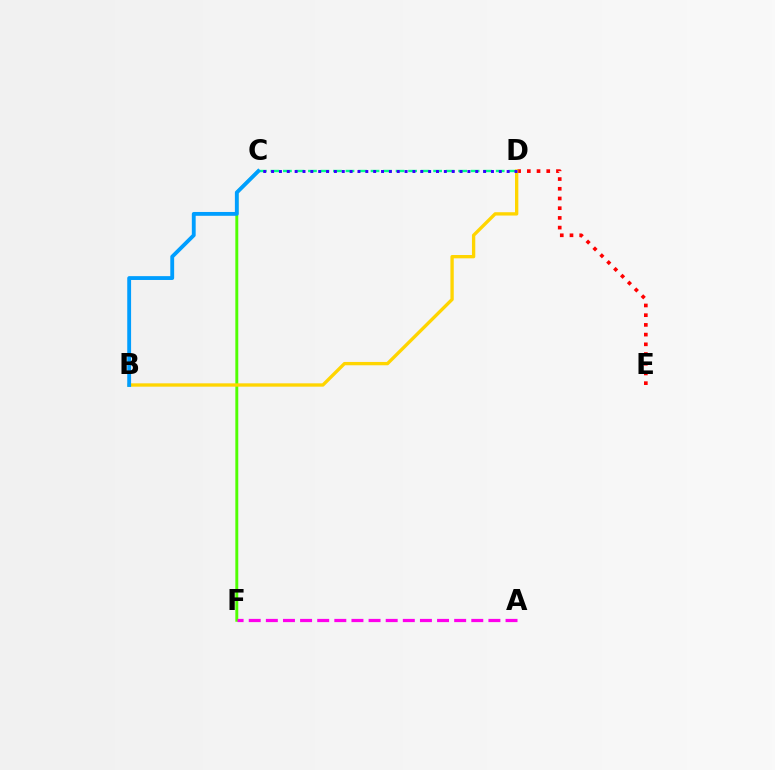{('C', 'D'): [{'color': '#00ff86', 'line_style': 'dashed', 'thickness': 1.7}, {'color': '#3700ff', 'line_style': 'dotted', 'thickness': 2.13}], ('D', 'E'): [{'color': '#ff0000', 'line_style': 'dotted', 'thickness': 2.64}], ('C', 'F'): [{'color': '#4fff00', 'line_style': 'solid', 'thickness': 2.1}], ('B', 'D'): [{'color': '#ffd500', 'line_style': 'solid', 'thickness': 2.4}], ('A', 'F'): [{'color': '#ff00ed', 'line_style': 'dashed', 'thickness': 2.33}], ('B', 'C'): [{'color': '#009eff', 'line_style': 'solid', 'thickness': 2.77}]}